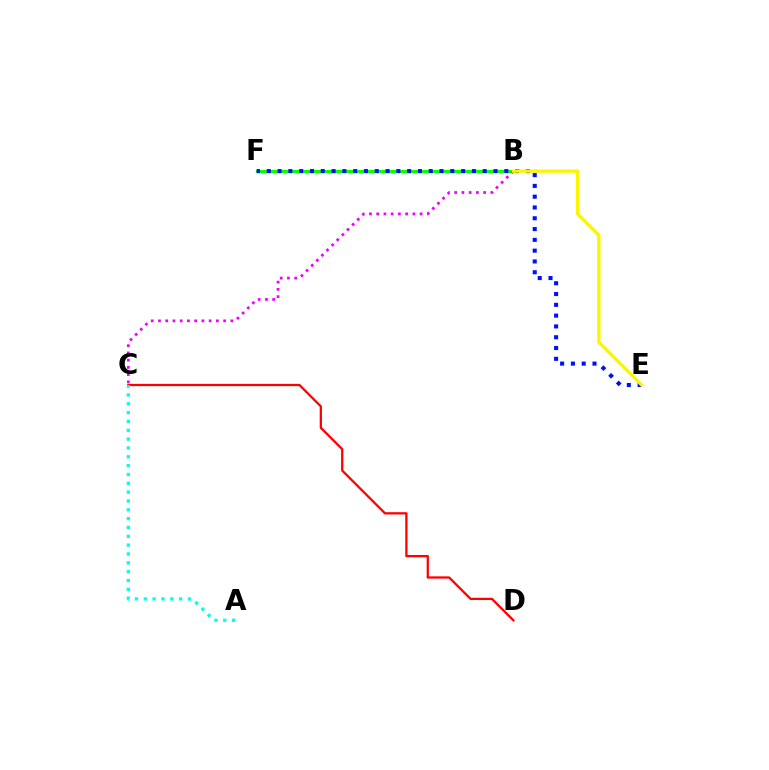{('B', 'F'): [{'color': '#08ff00', 'line_style': 'solid', 'thickness': 2.23}], ('E', 'F'): [{'color': '#0010ff', 'line_style': 'dotted', 'thickness': 2.93}], ('B', 'C'): [{'color': '#ee00ff', 'line_style': 'dotted', 'thickness': 1.97}], ('B', 'E'): [{'color': '#fcf500', 'line_style': 'solid', 'thickness': 2.38}], ('C', 'D'): [{'color': '#ff0000', 'line_style': 'solid', 'thickness': 1.63}], ('A', 'C'): [{'color': '#00fff6', 'line_style': 'dotted', 'thickness': 2.4}]}